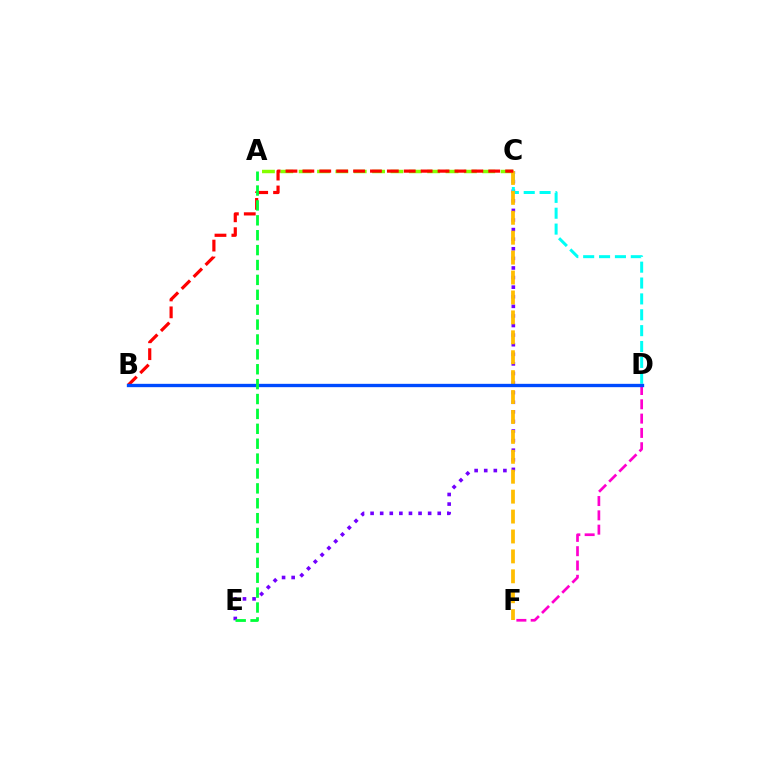{('A', 'C'): [{'color': '#84ff00', 'line_style': 'dashed', 'thickness': 2.49}], ('C', 'E'): [{'color': '#7200ff', 'line_style': 'dotted', 'thickness': 2.61}], ('D', 'F'): [{'color': '#ff00cf', 'line_style': 'dashed', 'thickness': 1.94}], ('C', 'D'): [{'color': '#00fff6', 'line_style': 'dashed', 'thickness': 2.16}], ('C', 'F'): [{'color': '#ffbd00', 'line_style': 'dashed', 'thickness': 2.71}], ('B', 'C'): [{'color': '#ff0000', 'line_style': 'dashed', 'thickness': 2.3}], ('B', 'D'): [{'color': '#004bff', 'line_style': 'solid', 'thickness': 2.4}], ('A', 'E'): [{'color': '#00ff39', 'line_style': 'dashed', 'thickness': 2.02}]}